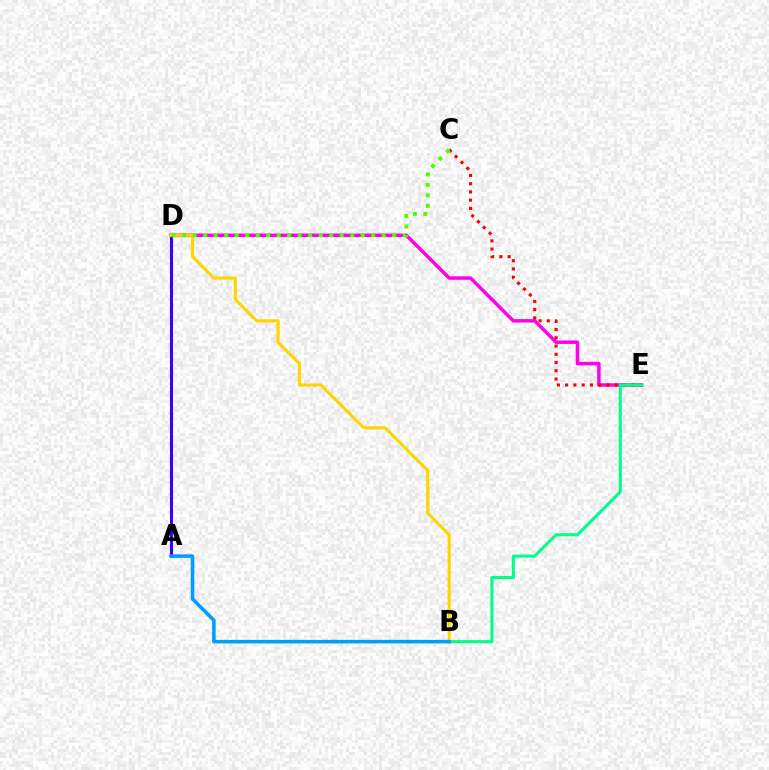{('D', 'E'): [{'color': '#ff00ed', 'line_style': 'solid', 'thickness': 2.49}], ('C', 'E'): [{'color': '#ff0000', 'line_style': 'dotted', 'thickness': 2.24}], ('A', 'D'): [{'color': '#3700ff', 'line_style': 'solid', 'thickness': 2.19}], ('B', 'E'): [{'color': '#00ff86', 'line_style': 'solid', 'thickness': 2.2}], ('B', 'D'): [{'color': '#ffd500', 'line_style': 'solid', 'thickness': 2.25}], ('A', 'B'): [{'color': '#009eff', 'line_style': 'solid', 'thickness': 2.56}], ('C', 'D'): [{'color': '#4fff00', 'line_style': 'dotted', 'thickness': 2.85}]}